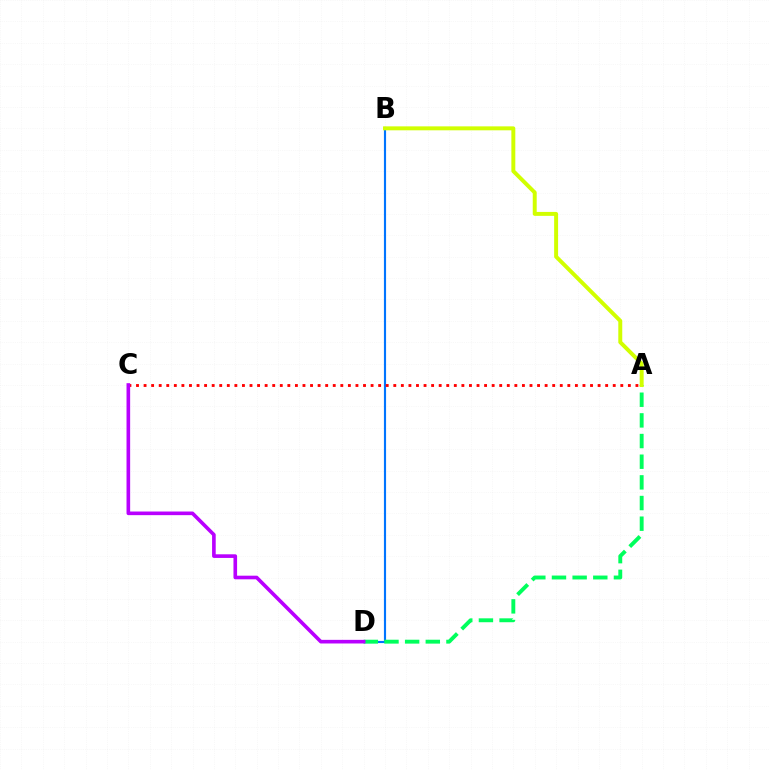{('B', 'D'): [{'color': '#0074ff', 'line_style': 'solid', 'thickness': 1.55}], ('A', 'D'): [{'color': '#00ff5c', 'line_style': 'dashed', 'thickness': 2.81}], ('A', 'B'): [{'color': '#d1ff00', 'line_style': 'solid', 'thickness': 2.84}], ('A', 'C'): [{'color': '#ff0000', 'line_style': 'dotted', 'thickness': 2.06}], ('C', 'D'): [{'color': '#b900ff', 'line_style': 'solid', 'thickness': 2.61}]}